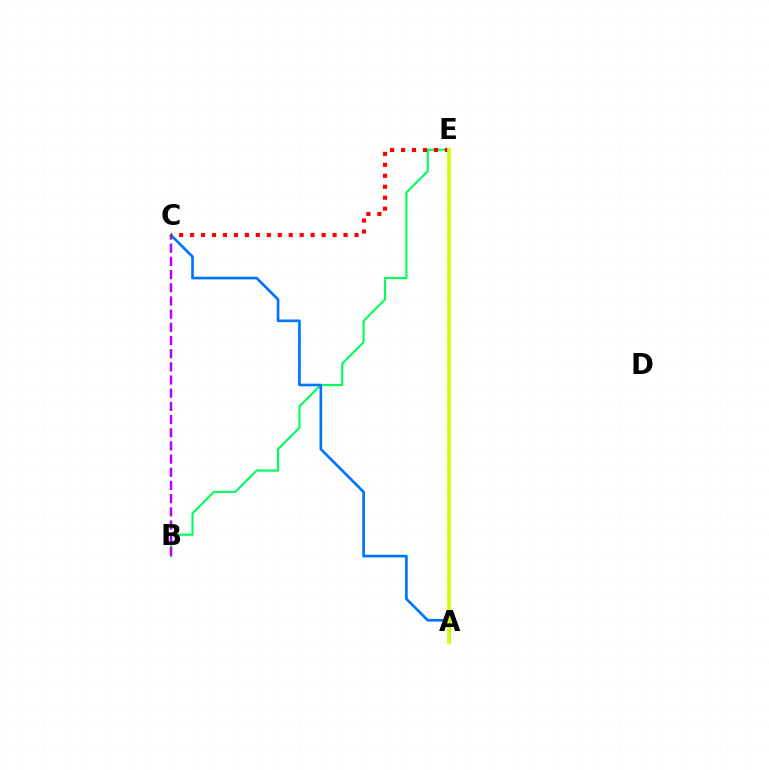{('B', 'E'): [{'color': '#00ff5c', 'line_style': 'solid', 'thickness': 1.55}], ('B', 'C'): [{'color': '#b900ff', 'line_style': 'dashed', 'thickness': 1.79}], ('A', 'C'): [{'color': '#0074ff', 'line_style': 'solid', 'thickness': 1.92}], ('C', 'E'): [{'color': '#ff0000', 'line_style': 'dotted', 'thickness': 2.98}], ('A', 'E'): [{'color': '#d1ff00', 'line_style': 'solid', 'thickness': 2.67}]}